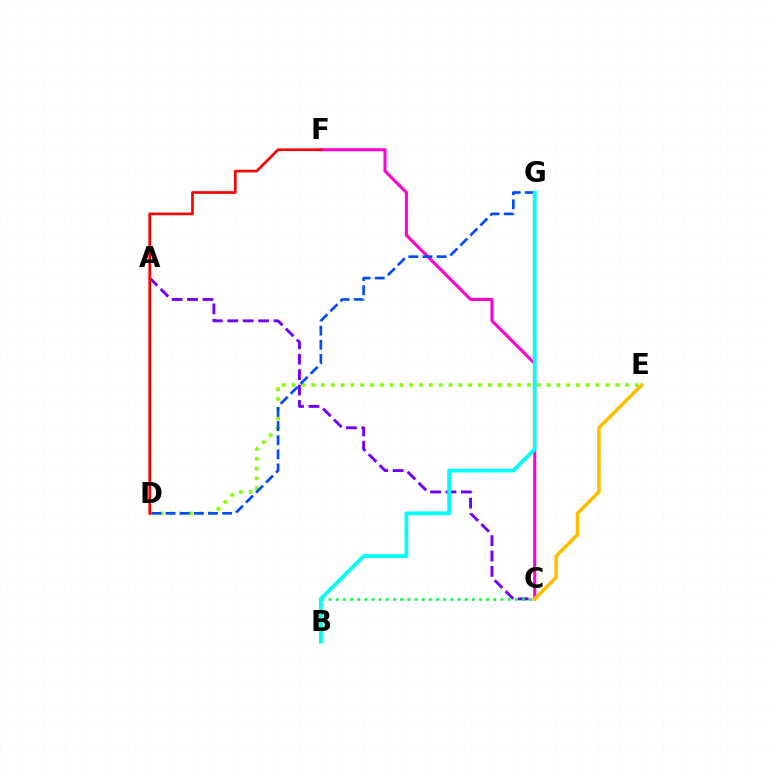{('C', 'F'): [{'color': '#ff00cf', 'line_style': 'solid', 'thickness': 2.2}], ('D', 'E'): [{'color': '#84ff00', 'line_style': 'dotted', 'thickness': 2.66}], ('A', 'C'): [{'color': '#7200ff', 'line_style': 'dashed', 'thickness': 2.09}], ('B', 'C'): [{'color': '#00ff39', 'line_style': 'dotted', 'thickness': 1.95}], ('D', 'F'): [{'color': '#ff0000', 'line_style': 'solid', 'thickness': 1.92}], ('C', 'E'): [{'color': '#ffbd00', 'line_style': 'solid', 'thickness': 2.56}], ('D', 'G'): [{'color': '#004bff', 'line_style': 'dashed', 'thickness': 1.92}], ('B', 'G'): [{'color': '#00fff6', 'line_style': 'solid', 'thickness': 2.73}]}